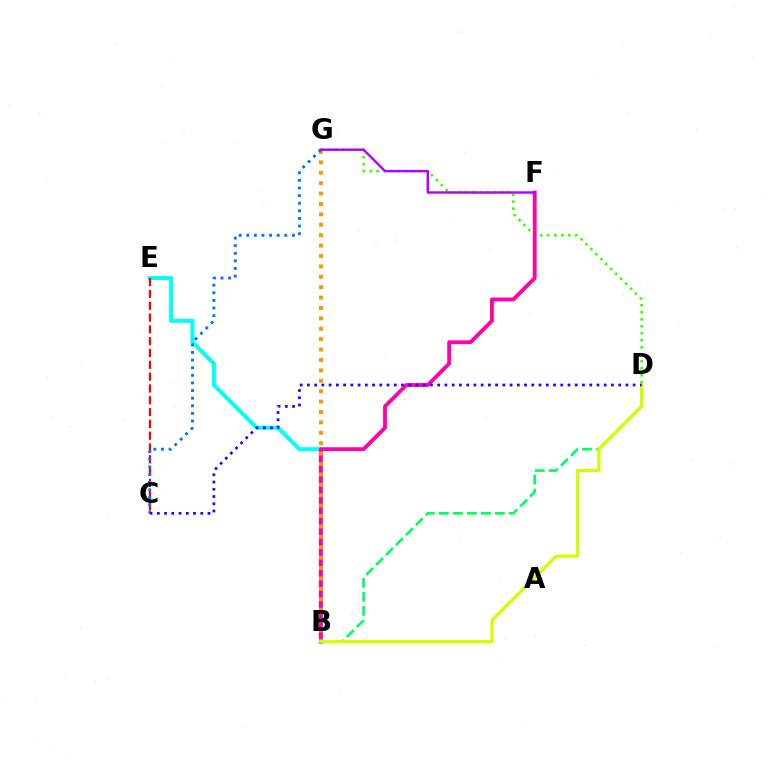{('B', 'D'): [{'color': '#00ff5c', 'line_style': 'dashed', 'thickness': 1.9}, {'color': '#d1ff00', 'line_style': 'solid', 'thickness': 2.34}], ('D', 'G'): [{'color': '#3dff00', 'line_style': 'dotted', 'thickness': 1.9}], ('B', 'E'): [{'color': '#00fff6', 'line_style': 'solid', 'thickness': 2.89}], ('B', 'F'): [{'color': '#ff00ac', 'line_style': 'solid', 'thickness': 2.75}], ('B', 'G'): [{'color': '#ff9400', 'line_style': 'dotted', 'thickness': 2.83}], ('C', 'E'): [{'color': '#ff0000', 'line_style': 'dashed', 'thickness': 1.6}], ('C', 'G'): [{'color': '#0074ff', 'line_style': 'dotted', 'thickness': 2.07}], ('C', 'D'): [{'color': '#2500ff', 'line_style': 'dotted', 'thickness': 1.97}], ('F', 'G'): [{'color': '#b900ff', 'line_style': 'solid', 'thickness': 1.75}]}